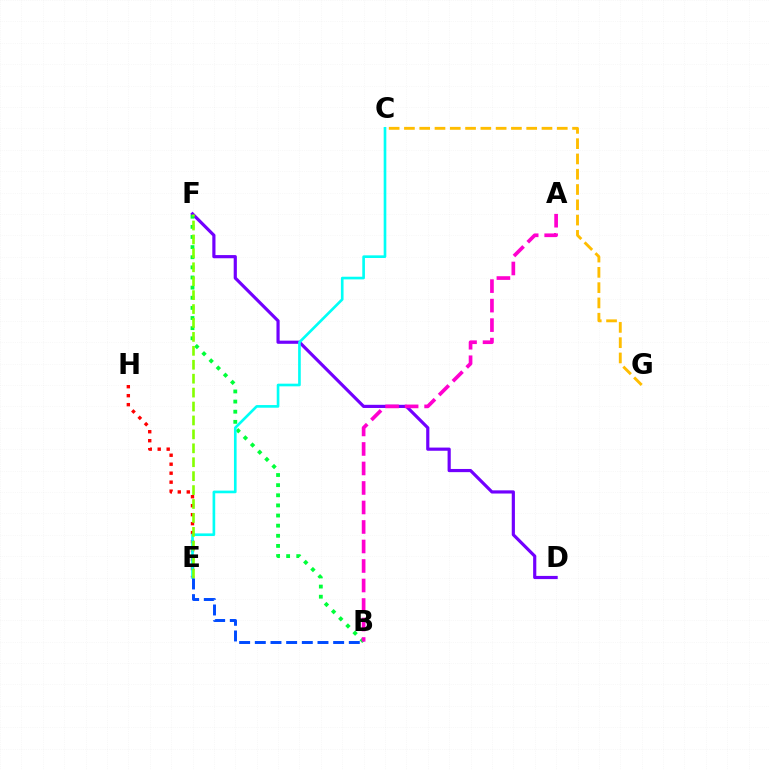{('C', 'G'): [{'color': '#ffbd00', 'line_style': 'dashed', 'thickness': 2.08}], ('D', 'F'): [{'color': '#7200ff', 'line_style': 'solid', 'thickness': 2.29}], ('B', 'F'): [{'color': '#00ff39', 'line_style': 'dotted', 'thickness': 2.75}], ('E', 'H'): [{'color': '#ff0000', 'line_style': 'dotted', 'thickness': 2.44}], ('A', 'B'): [{'color': '#ff00cf', 'line_style': 'dashed', 'thickness': 2.65}], ('C', 'E'): [{'color': '#00fff6', 'line_style': 'solid', 'thickness': 1.91}], ('E', 'F'): [{'color': '#84ff00', 'line_style': 'dashed', 'thickness': 1.89}], ('B', 'E'): [{'color': '#004bff', 'line_style': 'dashed', 'thickness': 2.13}]}